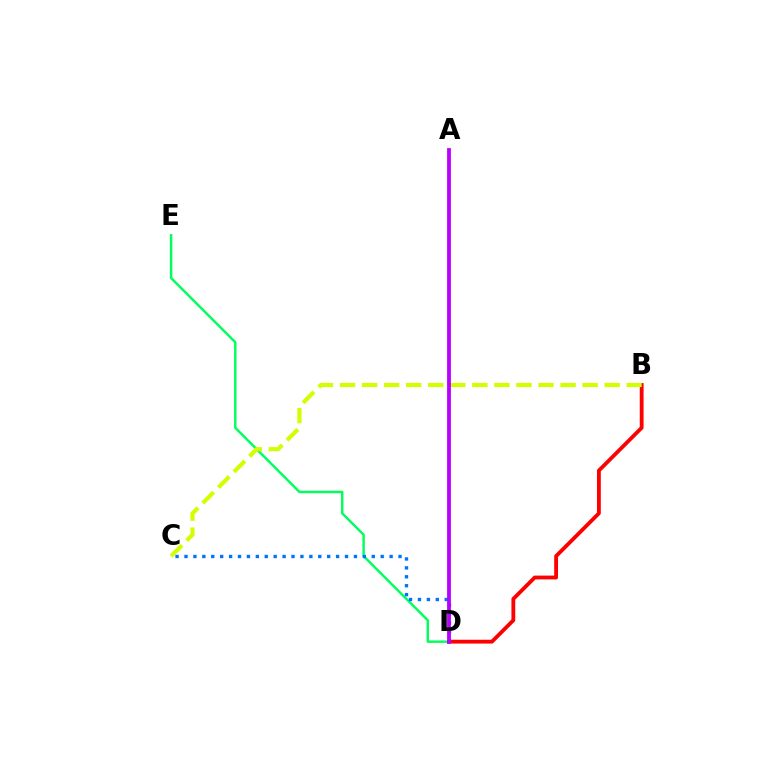{('D', 'E'): [{'color': '#00ff5c', 'line_style': 'solid', 'thickness': 1.76}], ('B', 'D'): [{'color': '#ff0000', 'line_style': 'solid', 'thickness': 2.76}], ('B', 'C'): [{'color': '#d1ff00', 'line_style': 'dashed', 'thickness': 3.0}], ('C', 'D'): [{'color': '#0074ff', 'line_style': 'dotted', 'thickness': 2.42}], ('A', 'D'): [{'color': '#b900ff', 'line_style': 'solid', 'thickness': 2.74}]}